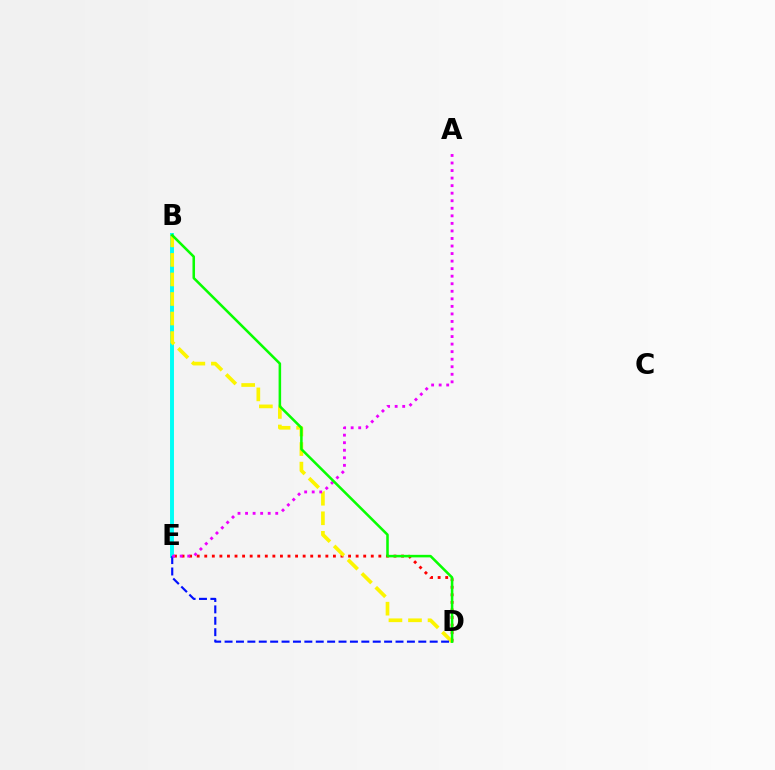{('D', 'E'): [{'color': '#ff0000', 'line_style': 'dotted', 'thickness': 2.06}, {'color': '#0010ff', 'line_style': 'dashed', 'thickness': 1.55}], ('B', 'E'): [{'color': '#00fff6', 'line_style': 'solid', 'thickness': 2.84}], ('B', 'D'): [{'color': '#fcf500', 'line_style': 'dashed', 'thickness': 2.66}, {'color': '#08ff00', 'line_style': 'solid', 'thickness': 1.83}], ('A', 'E'): [{'color': '#ee00ff', 'line_style': 'dotted', 'thickness': 2.05}]}